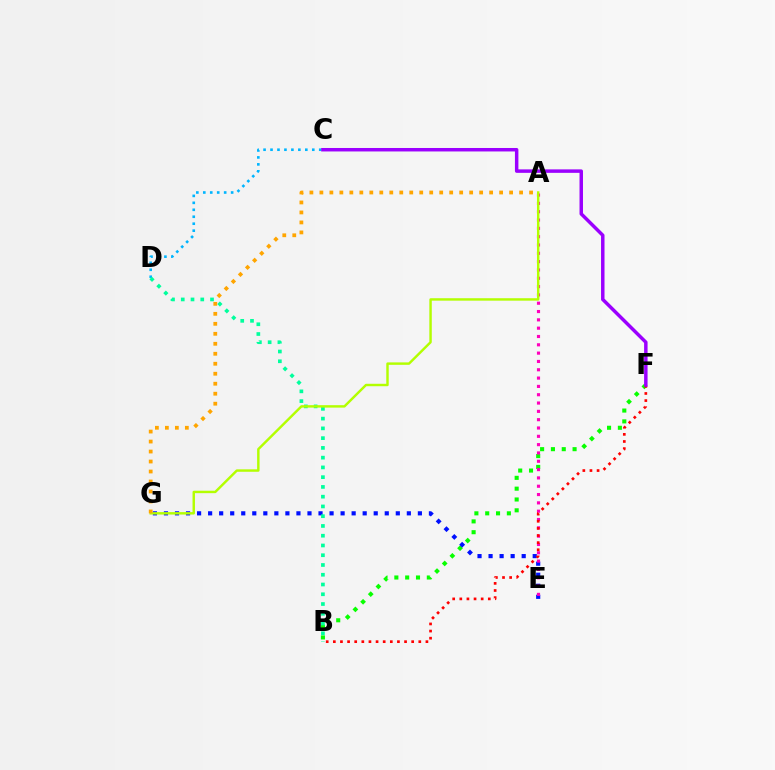{('B', 'F'): [{'color': '#08ff00', 'line_style': 'dotted', 'thickness': 2.94}, {'color': '#ff0000', 'line_style': 'dotted', 'thickness': 1.93}], ('C', 'D'): [{'color': '#00b5ff', 'line_style': 'dotted', 'thickness': 1.89}], ('E', 'G'): [{'color': '#0010ff', 'line_style': 'dotted', 'thickness': 3.0}], ('A', 'E'): [{'color': '#ff00bd', 'line_style': 'dotted', 'thickness': 2.26}], ('B', 'D'): [{'color': '#00ff9d', 'line_style': 'dotted', 'thickness': 2.65}], ('C', 'F'): [{'color': '#9b00ff', 'line_style': 'solid', 'thickness': 2.5}], ('A', 'G'): [{'color': '#b3ff00', 'line_style': 'solid', 'thickness': 1.75}, {'color': '#ffa500', 'line_style': 'dotted', 'thickness': 2.71}]}